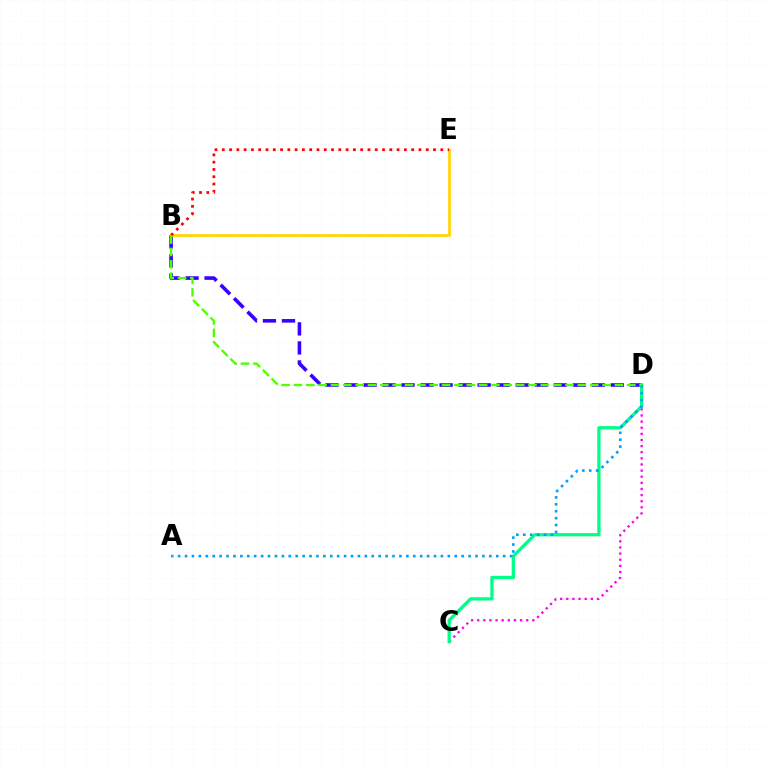{('B', 'D'): [{'color': '#3700ff', 'line_style': 'dashed', 'thickness': 2.58}, {'color': '#4fff00', 'line_style': 'dashed', 'thickness': 1.68}], ('B', 'E'): [{'color': '#ffd500', 'line_style': 'solid', 'thickness': 1.94}, {'color': '#ff0000', 'line_style': 'dotted', 'thickness': 1.98}], ('C', 'D'): [{'color': '#ff00ed', 'line_style': 'dotted', 'thickness': 1.66}, {'color': '#00ff86', 'line_style': 'solid', 'thickness': 2.35}], ('A', 'D'): [{'color': '#009eff', 'line_style': 'dotted', 'thickness': 1.88}]}